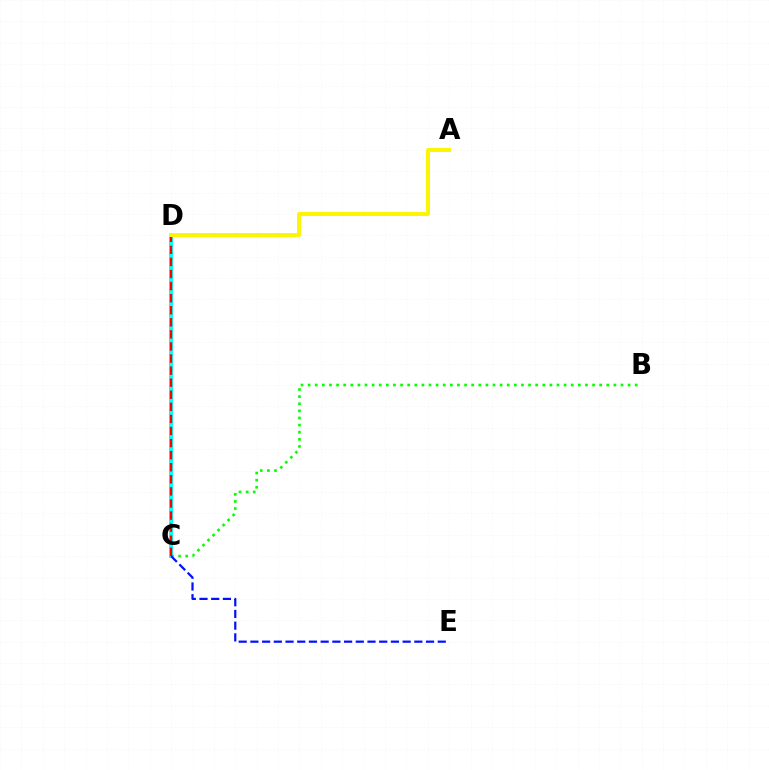{('C', 'D'): [{'color': '#ee00ff', 'line_style': 'dashed', 'thickness': 2.02}, {'color': '#00fff6', 'line_style': 'solid', 'thickness': 2.82}, {'color': '#ff0000', 'line_style': 'dashed', 'thickness': 1.64}], ('B', 'C'): [{'color': '#08ff00', 'line_style': 'dotted', 'thickness': 1.93}], ('A', 'D'): [{'color': '#fcf500', 'line_style': 'solid', 'thickness': 2.85}], ('C', 'E'): [{'color': '#0010ff', 'line_style': 'dashed', 'thickness': 1.59}]}